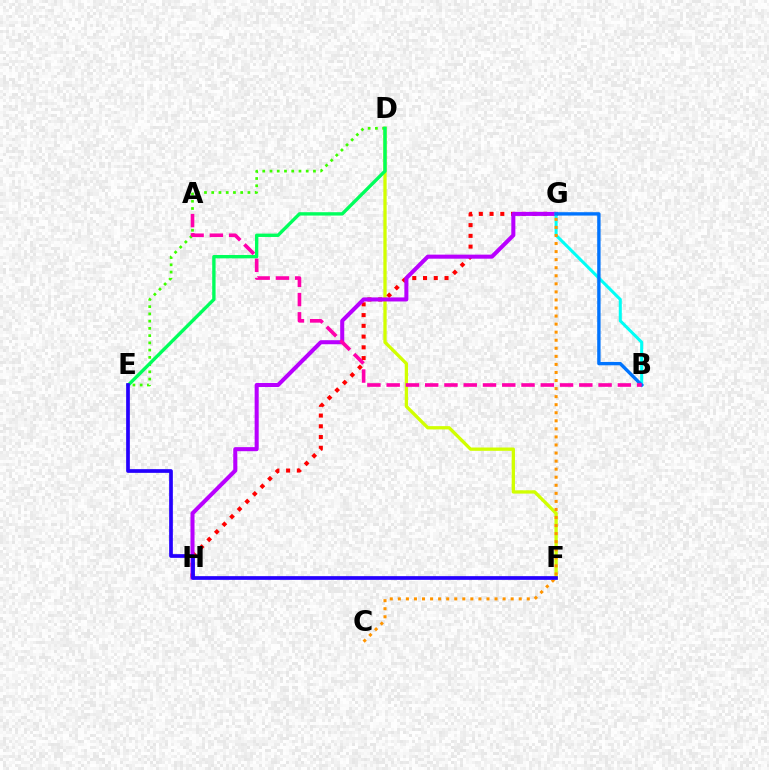{('D', 'F'): [{'color': '#d1ff00', 'line_style': 'solid', 'thickness': 2.38}], ('G', 'H'): [{'color': '#ff0000', 'line_style': 'dotted', 'thickness': 2.92}, {'color': '#b900ff', 'line_style': 'solid', 'thickness': 2.92}], ('D', 'E'): [{'color': '#3dff00', 'line_style': 'dotted', 'thickness': 1.97}, {'color': '#00ff5c', 'line_style': 'solid', 'thickness': 2.42}], ('B', 'G'): [{'color': '#00fff6', 'line_style': 'solid', 'thickness': 2.19}, {'color': '#0074ff', 'line_style': 'solid', 'thickness': 2.43}], ('C', 'G'): [{'color': '#ff9400', 'line_style': 'dotted', 'thickness': 2.19}], ('E', 'F'): [{'color': '#2500ff', 'line_style': 'solid', 'thickness': 2.67}], ('A', 'B'): [{'color': '#ff00ac', 'line_style': 'dashed', 'thickness': 2.62}]}